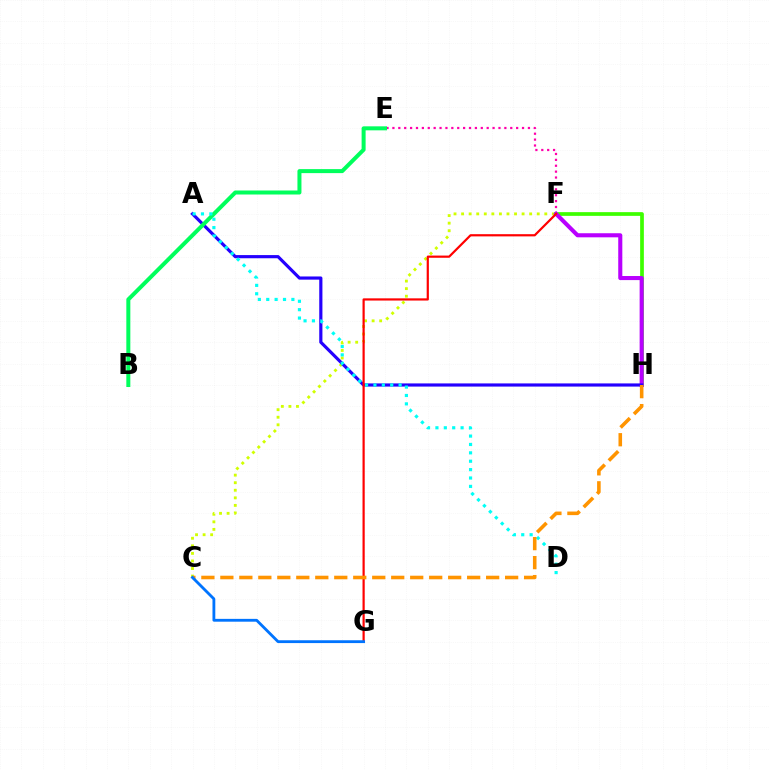{('C', 'F'): [{'color': '#d1ff00', 'line_style': 'dotted', 'thickness': 2.05}], ('F', 'H'): [{'color': '#3dff00', 'line_style': 'solid', 'thickness': 2.67}, {'color': '#b900ff', 'line_style': 'solid', 'thickness': 2.94}], ('E', 'F'): [{'color': '#ff00ac', 'line_style': 'dotted', 'thickness': 1.6}], ('A', 'H'): [{'color': '#2500ff', 'line_style': 'solid', 'thickness': 2.28}], ('B', 'E'): [{'color': '#00ff5c', 'line_style': 'solid', 'thickness': 2.89}], ('A', 'D'): [{'color': '#00fff6', 'line_style': 'dotted', 'thickness': 2.28}], ('F', 'G'): [{'color': '#ff0000', 'line_style': 'solid', 'thickness': 1.59}], ('C', 'H'): [{'color': '#ff9400', 'line_style': 'dashed', 'thickness': 2.58}], ('C', 'G'): [{'color': '#0074ff', 'line_style': 'solid', 'thickness': 2.03}]}